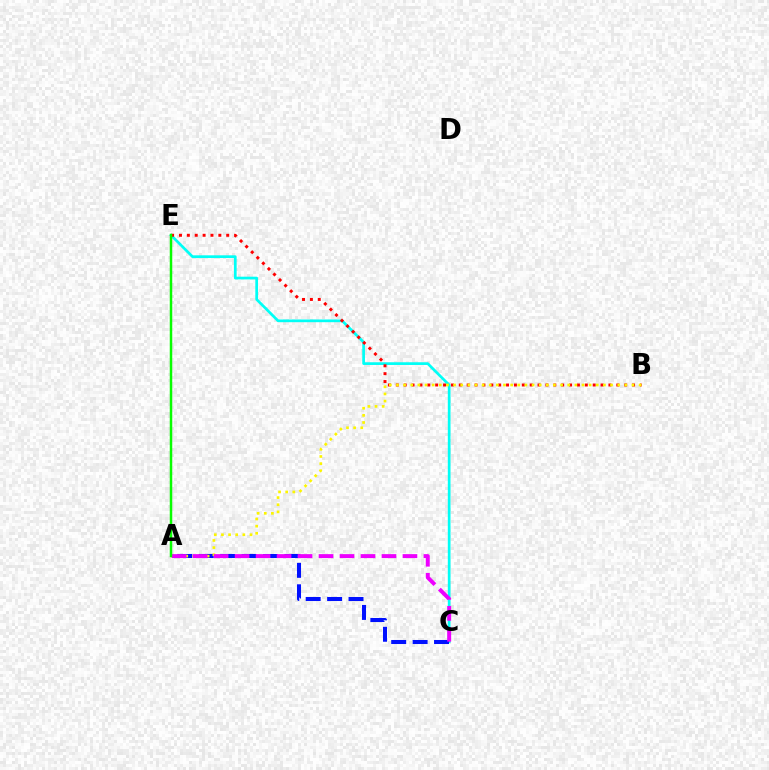{('C', 'E'): [{'color': '#00fff6', 'line_style': 'solid', 'thickness': 1.95}], ('B', 'E'): [{'color': '#ff0000', 'line_style': 'dotted', 'thickness': 2.14}], ('A', 'C'): [{'color': '#0010ff', 'line_style': 'dashed', 'thickness': 2.91}, {'color': '#ee00ff', 'line_style': 'dashed', 'thickness': 2.85}], ('A', 'B'): [{'color': '#fcf500', 'line_style': 'dotted', 'thickness': 1.94}], ('A', 'E'): [{'color': '#08ff00', 'line_style': 'solid', 'thickness': 1.79}]}